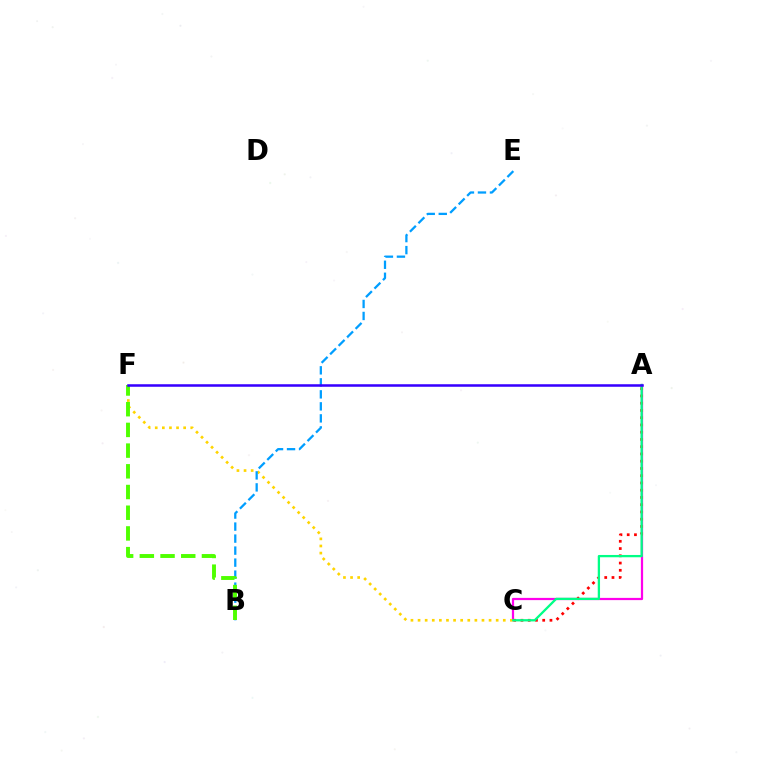{('A', 'C'): [{'color': '#ff00ed', 'line_style': 'solid', 'thickness': 1.6}, {'color': '#ff0000', 'line_style': 'dotted', 'thickness': 1.97}, {'color': '#00ff86', 'line_style': 'solid', 'thickness': 1.65}], ('C', 'F'): [{'color': '#ffd500', 'line_style': 'dotted', 'thickness': 1.93}], ('B', 'E'): [{'color': '#009eff', 'line_style': 'dashed', 'thickness': 1.63}], ('B', 'F'): [{'color': '#4fff00', 'line_style': 'dashed', 'thickness': 2.81}], ('A', 'F'): [{'color': '#3700ff', 'line_style': 'solid', 'thickness': 1.82}]}